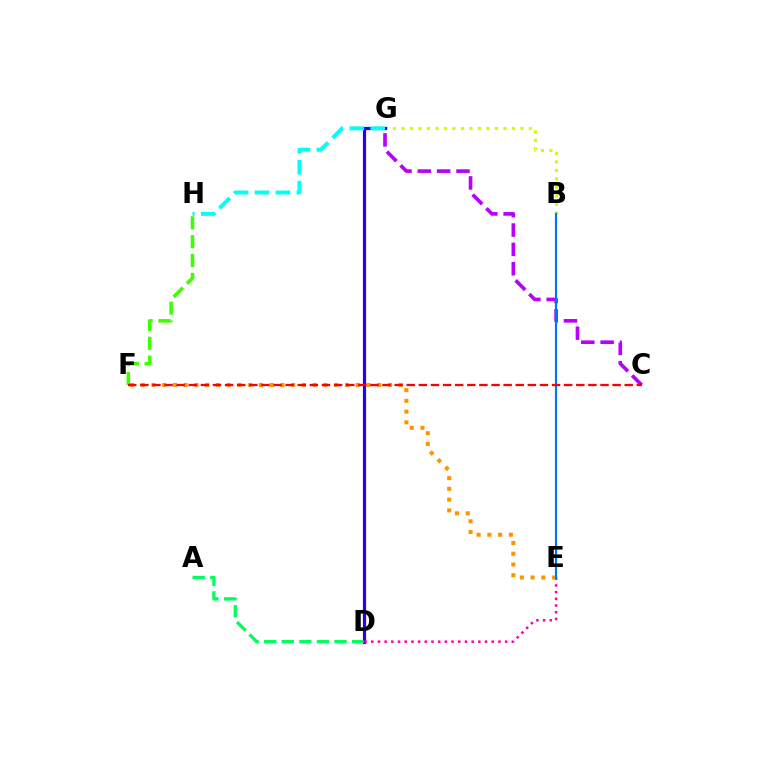{('C', 'G'): [{'color': '#b900ff', 'line_style': 'dashed', 'thickness': 2.63}], ('B', 'G'): [{'color': '#d1ff00', 'line_style': 'dotted', 'thickness': 2.31}], ('D', 'G'): [{'color': '#2500ff', 'line_style': 'solid', 'thickness': 2.31}], ('D', 'E'): [{'color': '#ff00ac', 'line_style': 'dotted', 'thickness': 1.82}], ('E', 'F'): [{'color': '#ff9400', 'line_style': 'dotted', 'thickness': 2.92}], ('F', 'H'): [{'color': '#3dff00', 'line_style': 'dashed', 'thickness': 2.56}], ('B', 'E'): [{'color': '#0074ff', 'line_style': 'solid', 'thickness': 1.56}], ('A', 'D'): [{'color': '#00ff5c', 'line_style': 'dashed', 'thickness': 2.39}], ('G', 'H'): [{'color': '#00fff6', 'line_style': 'dashed', 'thickness': 2.84}], ('C', 'F'): [{'color': '#ff0000', 'line_style': 'dashed', 'thickness': 1.65}]}